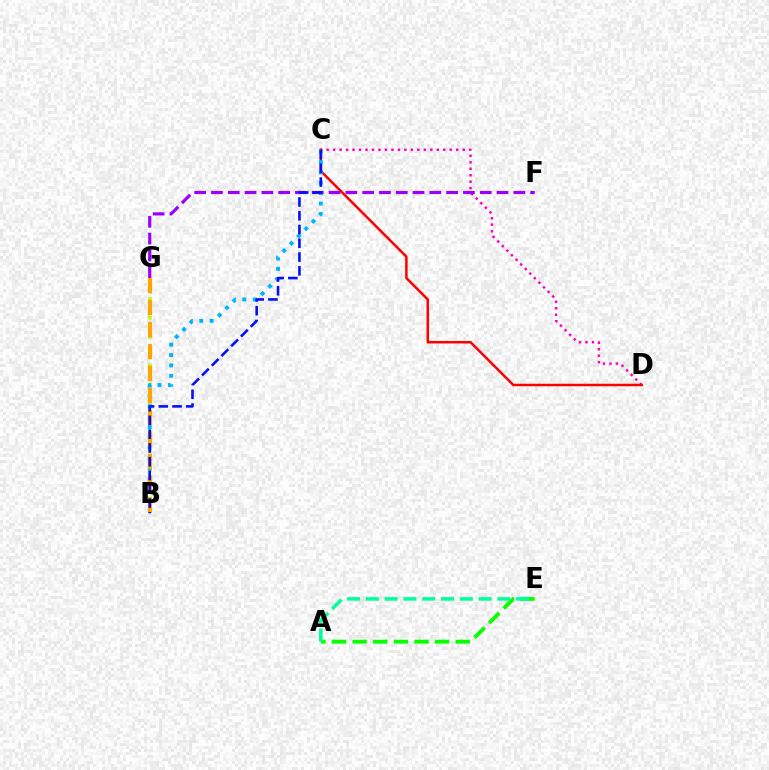{('C', 'D'): [{'color': '#ff00bd', 'line_style': 'dotted', 'thickness': 1.76}, {'color': '#ff0000', 'line_style': 'solid', 'thickness': 1.8}], ('B', 'G'): [{'color': '#b3ff00', 'line_style': 'dotted', 'thickness': 2.58}, {'color': '#ffa500', 'line_style': 'dashed', 'thickness': 2.98}], ('B', 'C'): [{'color': '#00b5ff', 'line_style': 'dotted', 'thickness': 2.82}, {'color': '#0010ff', 'line_style': 'dashed', 'thickness': 1.87}], ('F', 'G'): [{'color': '#9b00ff', 'line_style': 'dashed', 'thickness': 2.28}], ('A', 'E'): [{'color': '#08ff00', 'line_style': 'dashed', 'thickness': 2.8}, {'color': '#00ff9d', 'line_style': 'dashed', 'thickness': 2.55}]}